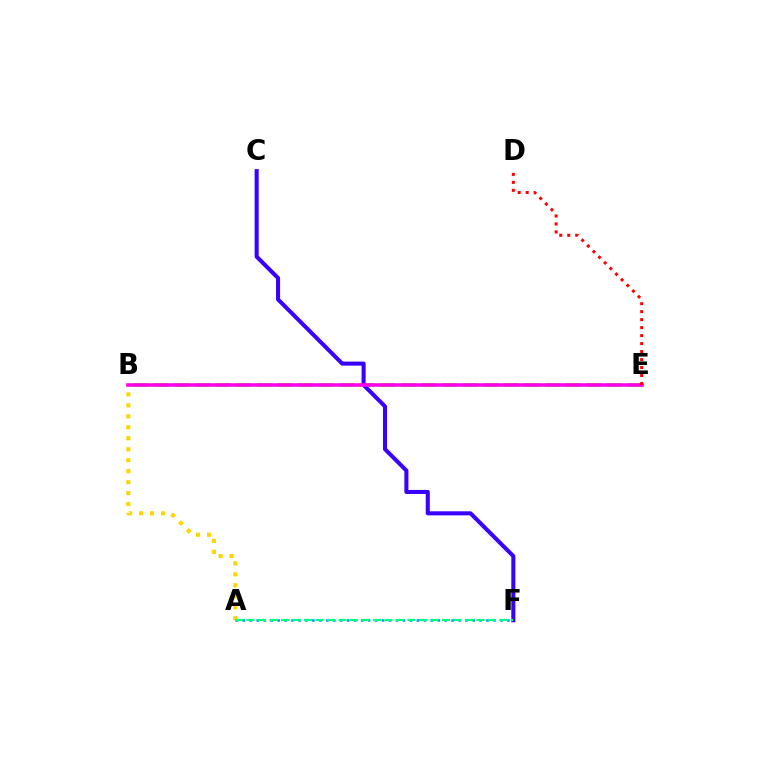{('A', 'B'): [{'color': '#ffd500', 'line_style': 'dotted', 'thickness': 2.98}], ('A', 'F'): [{'color': '#009eff', 'line_style': 'dotted', 'thickness': 1.89}, {'color': '#00ff86', 'line_style': 'dashed', 'thickness': 1.56}], ('B', 'E'): [{'color': '#4fff00', 'line_style': 'dashed', 'thickness': 2.8}, {'color': '#ff00ed', 'line_style': 'solid', 'thickness': 2.57}], ('C', 'F'): [{'color': '#3700ff', 'line_style': 'solid', 'thickness': 2.92}], ('D', 'E'): [{'color': '#ff0000', 'line_style': 'dotted', 'thickness': 2.17}]}